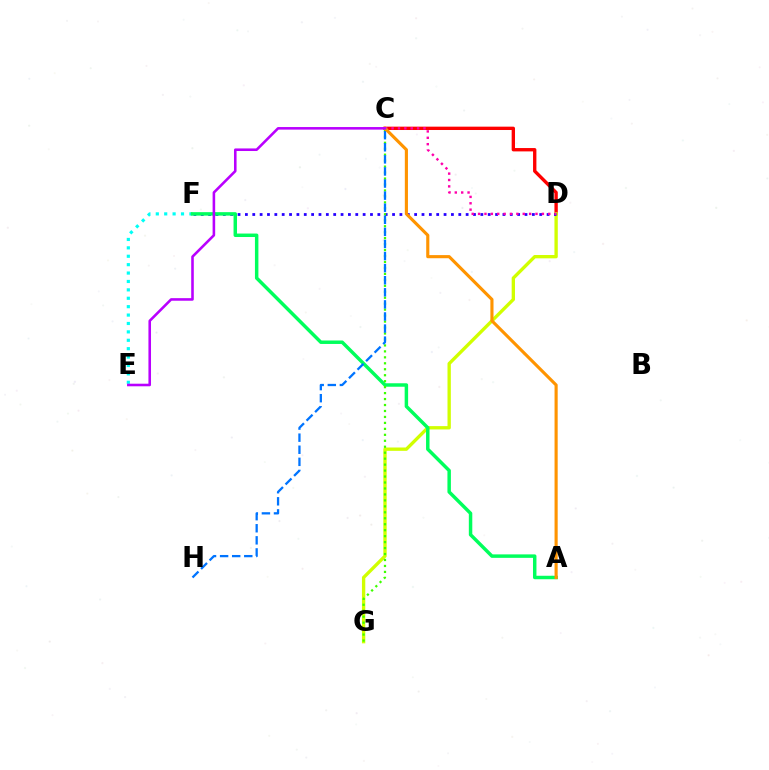{('C', 'D'): [{'color': '#ff0000', 'line_style': 'solid', 'thickness': 2.41}, {'color': '#ff00ac', 'line_style': 'dotted', 'thickness': 1.73}], ('D', 'G'): [{'color': '#d1ff00', 'line_style': 'solid', 'thickness': 2.4}], ('E', 'F'): [{'color': '#00fff6', 'line_style': 'dotted', 'thickness': 2.28}], ('D', 'F'): [{'color': '#2500ff', 'line_style': 'dotted', 'thickness': 2.0}], ('A', 'F'): [{'color': '#00ff5c', 'line_style': 'solid', 'thickness': 2.5}], ('C', 'G'): [{'color': '#3dff00', 'line_style': 'dotted', 'thickness': 1.62}], ('C', 'H'): [{'color': '#0074ff', 'line_style': 'dashed', 'thickness': 1.64}], ('A', 'C'): [{'color': '#ff9400', 'line_style': 'solid', 'thickness': 2.25}], ('C', 'E'): [{'color': '#b900ff', 'line_style': 'solid', 'thickness': 1.85}]}